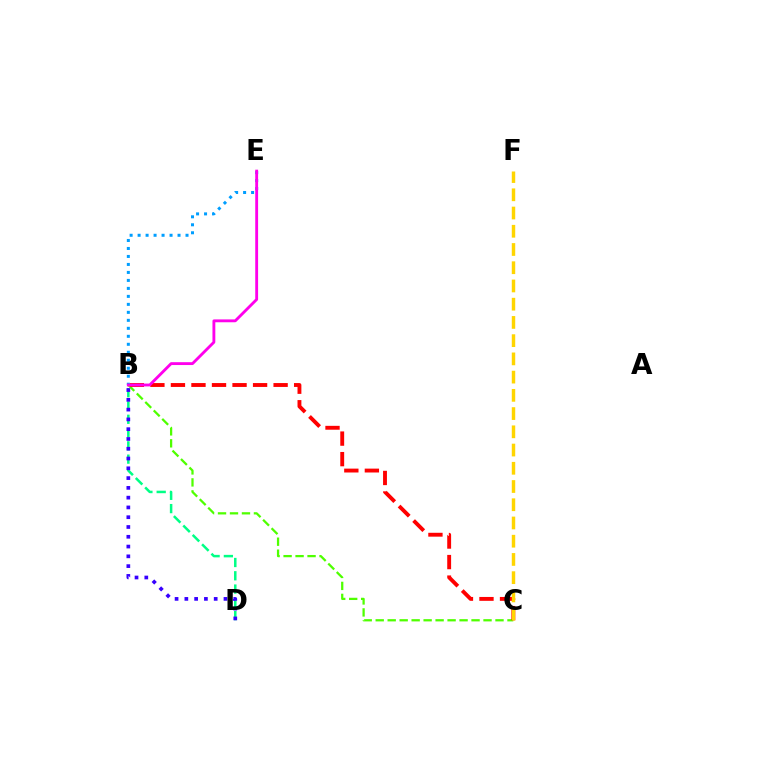{('B', 'D'): [{'color': '#00ff86', 'line_style': 'dashed', 'thickness': 1.8}, {'color': '#3700ff', 'line_style': 'dotted', 'thickness': 2.66}], ('B', 'C'): [{'color': '#4fff00', 'line_style': 'dashed', 'thickness': 1.63}, {'color': '#ff0000', 'line_style': 'dashed', 'thickness': 2.79}], ('C', 'F'): [{'color': '#ffd500', 'line_style': 'dashed', 'thickness': 2.48}], ('B', 'E'): [{'color': '#009eff', 'line_style': 'dotted', 'thickness': 2.17}, {'color': '#ff00ed', 'line_style': 'solid', 'thickness': 2.05}]}